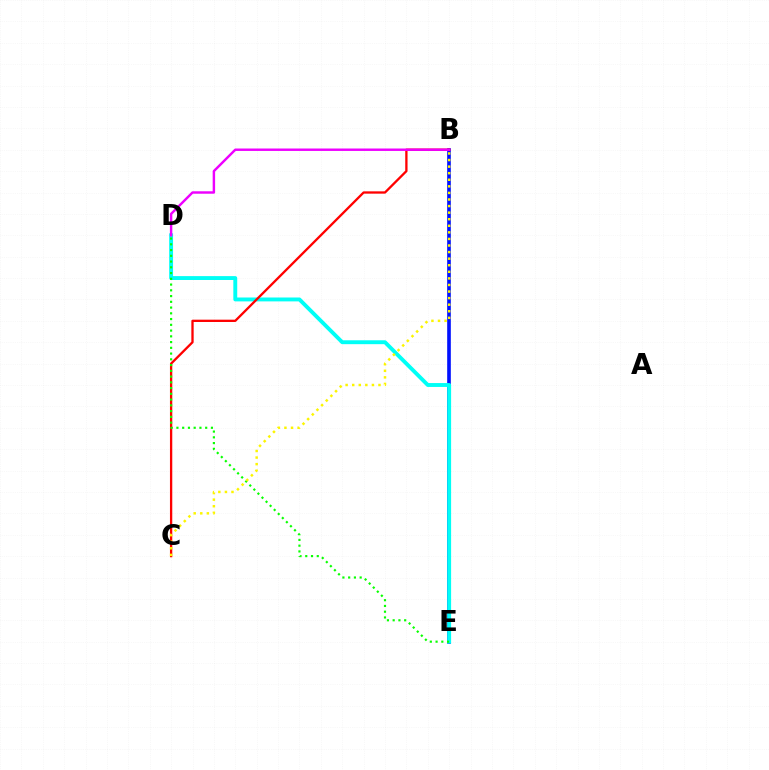{('B', 'E'): [{'color': '#0010ff', 'line_style': 'solid', 'thickness': 2.62}], ('D', 'E'): [{'color': '#00fff6', 'line_style': 'solid', 'thickness': 2.8}, {'color': '#08ff00', 'line_style': 'dotted', 'thickness': 1.56}], ('B', 'C'): [{'color': '#ff0000', 'line_style': 'solid', 'thickness': 1.66}, {'color': '#fcf500', 'line_style': 'dotted', 'thickness': 1.79}], ('B', 'D'): [{'color': '#ee00ff', 'line_style': 'solid', 'thickness': 1.75}]}